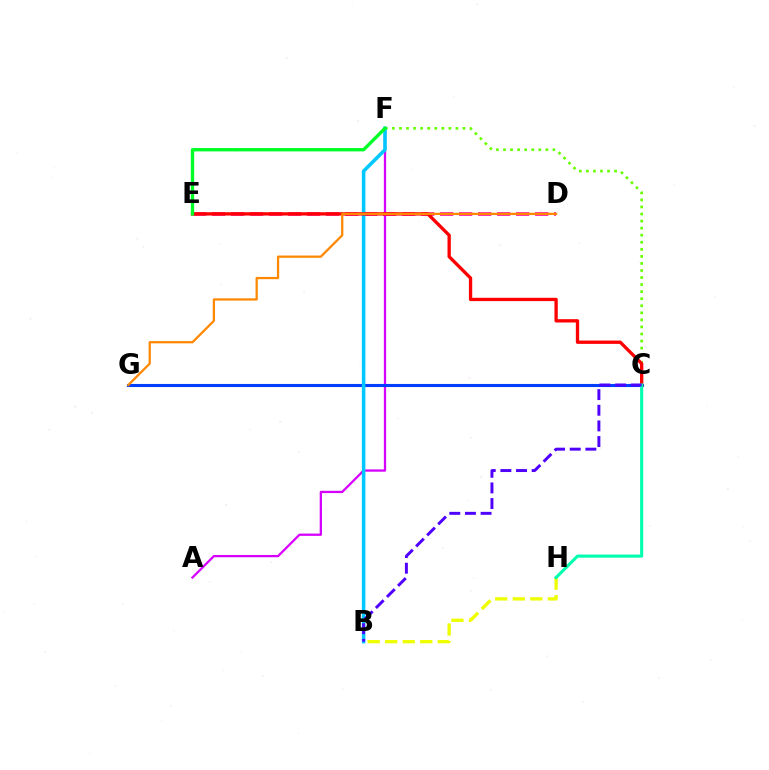{('A', 'F'): [{'color': '#d600ff', 'line_style': 'solid', 'thickness': 1.64}], ('C', 'F'): [{'color': '#66ff00', 'line_style': 'dotted', 'thickness': 1.92}], ('D', 'E'): [{'color': '#ff00a0', 'line_style': 'dashed', 'thickness': 2.58}], ('C', 'G'): [{'color': '#003fff', 'line_style': 'solid', 'thickness': 2.23}], ('B', 'F'): [{'color': '#00c7ff', 'line_style': 'solid', 'thickness': 2.56}], ('C', 'E'): [{'color': '#ff0000', 'line_style': 'solid', 'thickness': 2.39}], ('E', 'F'): [{'color': '#00ff27', 'line_style': 'solid', 'thickness': 2.41}], ('D', 'G'): [{'color': '#ff8800', 'line_style': 'solid', 'thickness': 1.62}], ('B', 'H'): [{'color': '#eeff00', 'line_style': 'dashed', 'thickness': 2.38}], ('C', 'H'): [{'color': '#00ffaf', 'line_style': 'solid', 'thickness': 2.23}], ('B', 'C'): [{'color': '#4f00ff', 'line_style': 'dashed', 'thickness': 2.13}]}